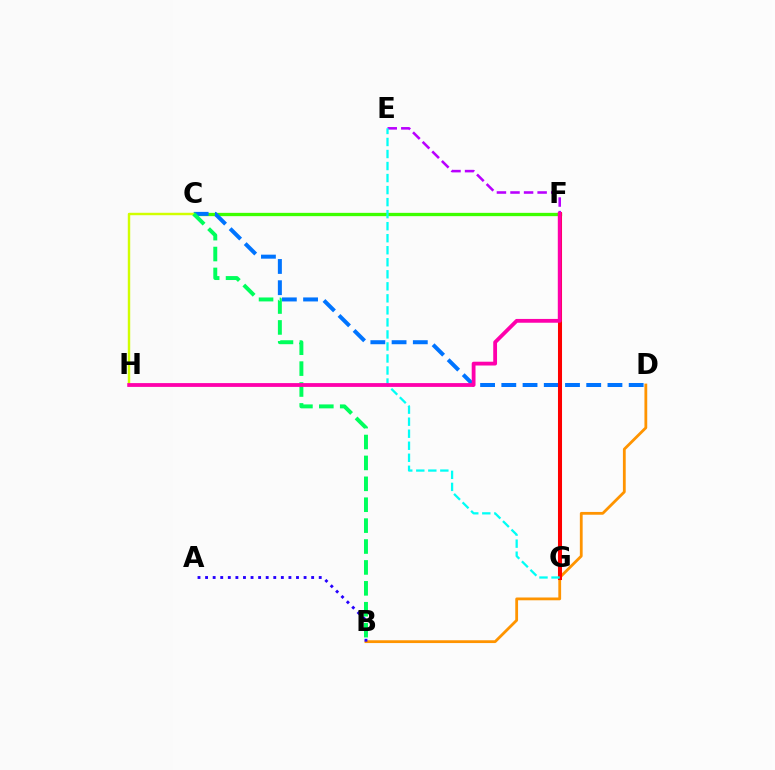{('C', 'F'): [{'color': '#3dff00', 'line_style': 'solid', 'thickness': 2.38}], ('E', 'G'): [{'color': '#b900ff', 'line_style': 'dashed', 'thickness': 1.84}, {'color': '#00fff6', 'line_style': 'dashed', 'thickness': 1.63}], ('C', 'D'): [{'color': '#0074ff', 'line_style': 'dashed', 'thickness': 2.88}], ('B', 'D'): [{'color': '#ff9400', 'line_style': 'solid', 'thickness': 2.01}], ('A', 'B'): [{'color': '#2500ff', 'line_style': 'dotted', 'thickness': 2.06}], ('F', 'G'): [{'color': '#ff0000', 'line_style': 'solid', 'thickness': 2.91}], ('C', 'H'): [{'color': '#d1ff00', 'line_style': 'solid', 'thickness': 1.75}], ('B', 'C'): [{'color': '#00ff5c', 'line_style': 'dashed', 'thickness': 2.84}], ('F', 'H'): [{'color': '#ff00ac', 'line_style': 'solid', 'thickness': 2.74}]}